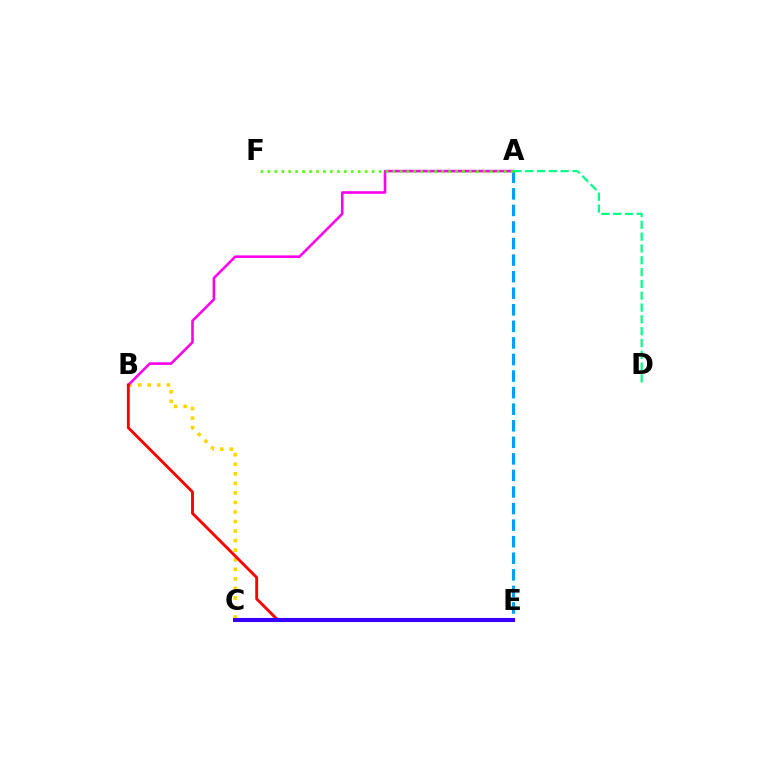{('B', 'C'): [{'color': '#ffd500', 'line_style': 'dotted', 'thickness': 2.59}], ('A', 'E'): [{'color': '#009eff', 'line_style': 'dashed', 'thickness': 2.25}], ('A', 'B'): [{'color': '#ff00ed', 'line_style': 'solid', 'thickness': 1.87}], ('B', 'E'): [{'color': '#ff0000', 'line_style': 'solid', 'thickness': 2.06}], ('C', 'E'): [{'color': '#3700ff', 'line_style': 'solid', 'thickness': 2.94}], ('A', 'F'): [{'color': '#4fff00', 'line_style': 'dotted', 'thickness': 1.89}], ('A', 'D'): [{'color': '#00ff86', 'line_style': 'dashed', 'thickness': 1.61}]}